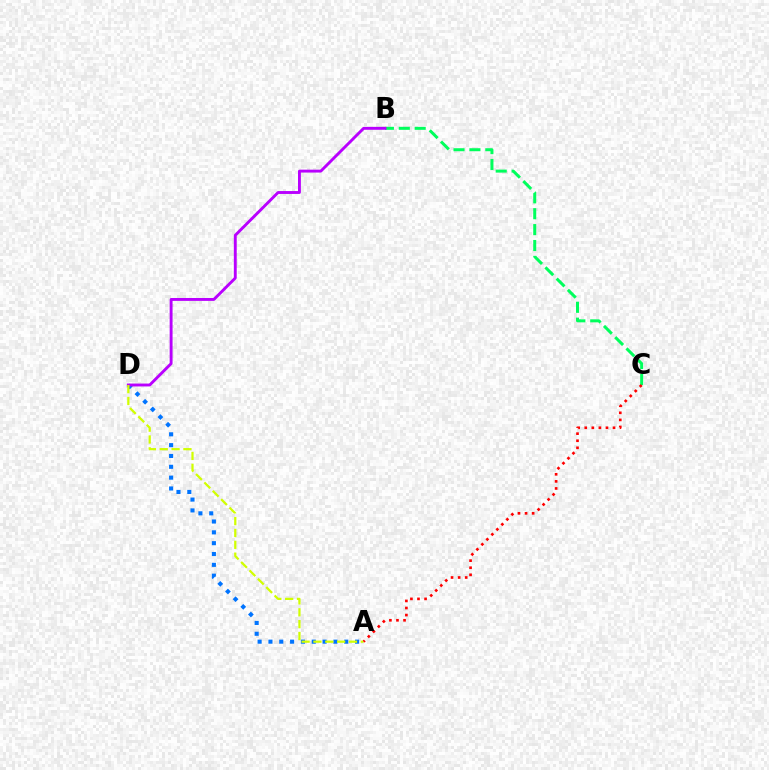{('B', 'C'): [{'color': '#00ff5c', 'line_style': 'dashed', 'thickness': 2.16}], ('A', 'D'): [{'color': '#0074ff', 'line_style': 'dotted', 'thickness': 2.94}, {'color': '#d1ff00', 'line_style': 'dashed', 'thickness': 1.61}], ('B', 'D'): [{'color': '#b900ff', 'line_style': 'solid', 'thickness': 2.08}], ('A', 'C'): [{'color': '#ff0000', 'line_style': 'dotted', 'thickness': 1.92}]}